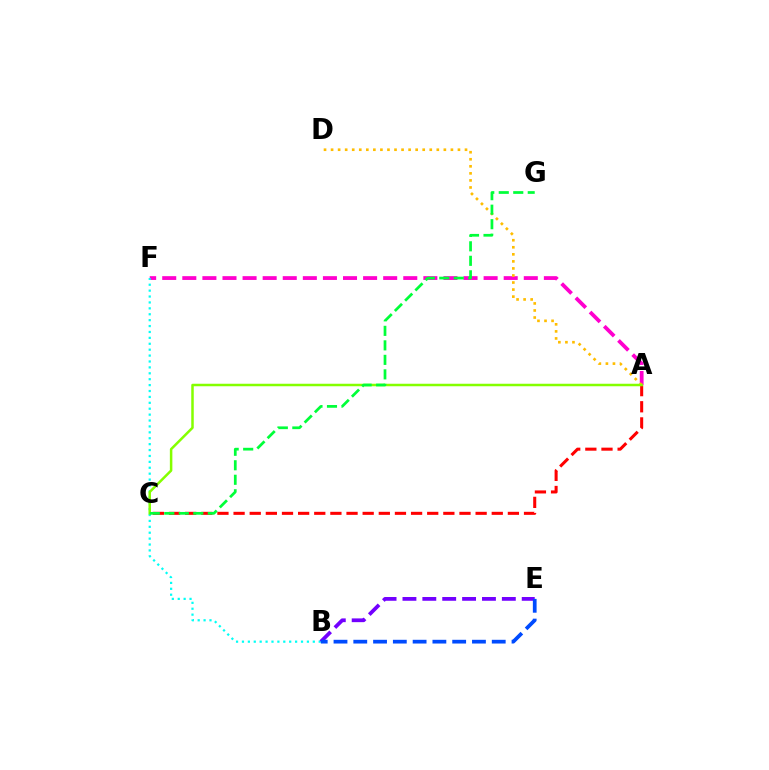{('A', 'F'): [{'color': '#ff00cf', 'line_style': 'dashed', 'thickness': 2.73}], ('B', 'F'): [{'color': '#00fff6', 'line_style': 'dotted', 'thickness': 1.6}], ('B', 'E'): [{'color': '#7200ff', 'line_style': 'dashed', 'thickness': 2.7}, {'color': '#004bff', 'line_style': 'dashed', 'thickness': 2.69}], ('A', 'D'): [{'color': '#ffbd00', 'line_style': 'dotted', 'thickness': 1.92}], ('A', 'C'): [{'color': '#ff0000', 'line_style': 'dashed', 'thickness': 2.19}, {'color': '#84ff00', 'line_style': 'solid', 'thickness': 1.8}], ('C', 'G'): [{'color': '#00ff39', 'line_style': 'dashed', 'thickness': 1.97}]}